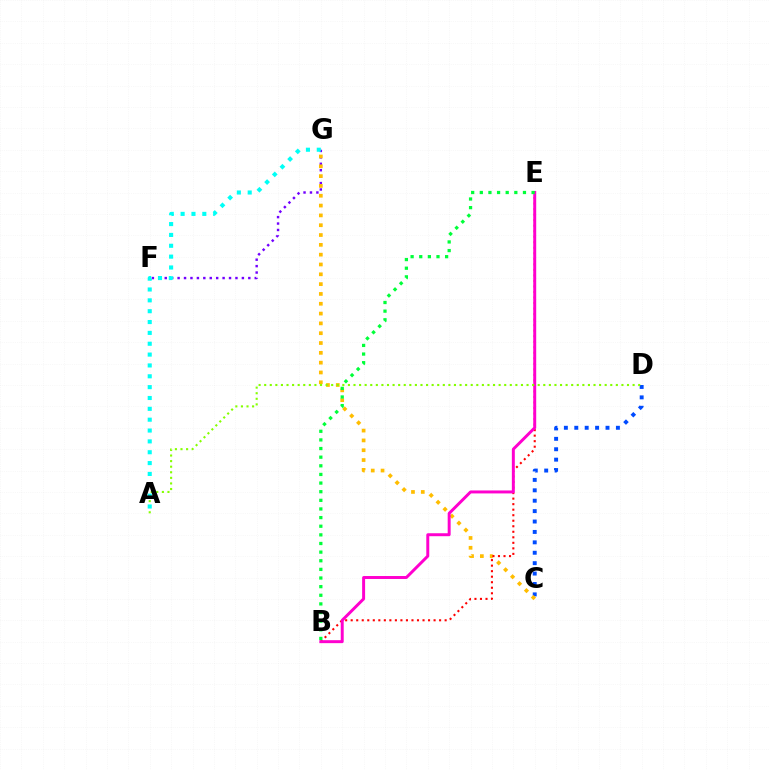{('C', 'D'): [{'color': '#004bff', 'line_style': 'dotted', 'thickness': 2.83}], ('F', 'G'): [{'color': '#7200ff', 'line_style': 'dotted', 'thickness': 1.75}], ('C', 'G'): [{'color': '#ffbd00', 'line_style': 'dotted', 'thickness': 2.67}], ('B', 'E'): [{'color': '#ff0000', 'line_style': 'dotted', 'thickness': 1.5}, {'color': '#ff00cf', 'line_style': 'solid', 'thickness': 2.13}, {'color': '#00ff39', 'line_style': 'dotted', 'thickness': 2.35}], ('A', 'D'): [{'color': '#84ff00', 'line_style': 'dotted', 'thickness': 1.52}], ('A', 'G'): [{'color': '#00fff6', 'line_style': 'dotted', 'thickness': 2.95}]}